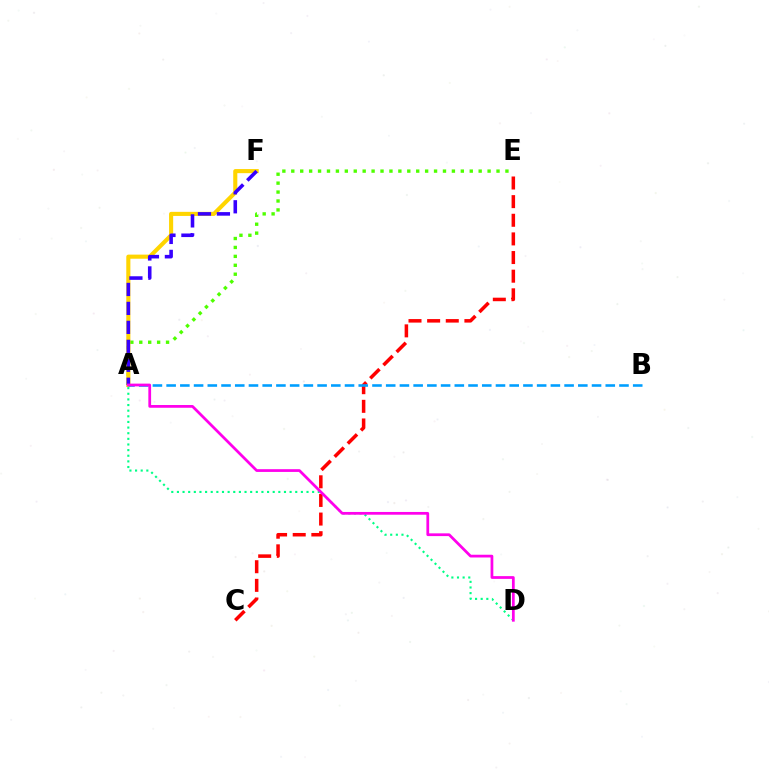{('A', 'D'): [{'color': '#00ff86', 'line_style': 'dotted', 'thickness': 1.53}, {'color': '#ff00ed', 'line_style': 'solid', 'thickness': 1.98}], ('A', 'E'): [{'color': '#4fff00', 'line_style': 'dotted', 'thickness': 2.42}], ('A', 'F'): [{'color': '#ffd500', 'line_style': 'solid', 'thickness': 2.95}, {'color': '#3700ff', 'line_style': 'dashed', 'thickness': 2.58}], ('C', 'E'): [{'color': '#ff0000', 'line_style': 'dashed', 'thickness': 2.53}], ('A', 'B'): [{'color': '#009eff', 'line_style': 'dashed', 'thickness': 1.86}]}